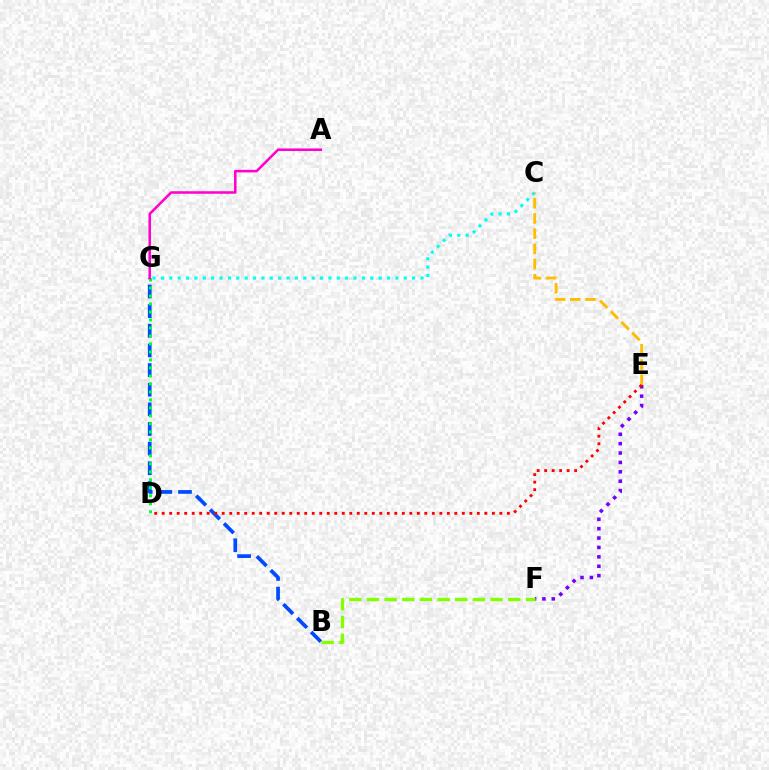{('B', 'G'): [{'color': '#004bff', 'line_style': 'dashed', 'thickness': 2.67}], ('C', 'G'): [{'color': '#00fff6', 'line_style': 'dotted', 'thickness': 2.28}], ('C', 'E'): [{'color': '#ffbd00', 'line_style': 'dashed', 'thickness': 2.06}], ('D', 'G'): [{'color': '#00ff39', 'line_style': 'dotted', 'thickness': 2.17}], ('E', 'F'): [{'color': '#7200ff', 'line_style': 'dotted', 'thickness': 2.55}], ('B', 'F'): [{'color': '#84ff00', 'line_style': 'dashed', 'thickness': 2.4}], ('D', 'E'): [{'color': '#ff0000', 'line_style': 'dotted', 'thickness': 2.04}], ('A', 'G'): [{'color': '#ff00cf', 'line_style': 'solid', 'thickness': 1.82}]}